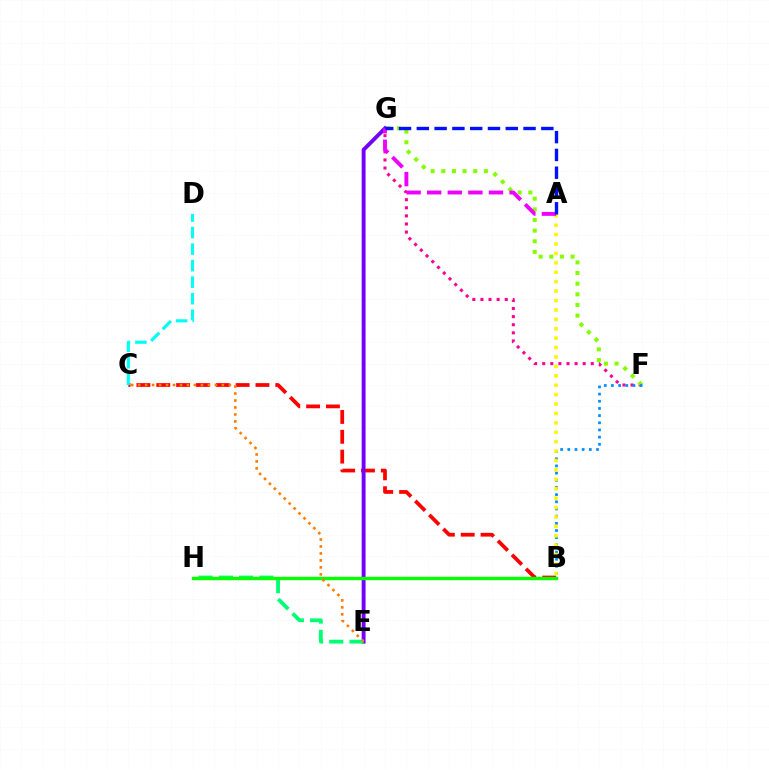{('F', 'G'): [{'color': '#ff0094', 'line_style': 'dotted', 'thickness': 2.2}, {'color': '#84ff00', 'line_style': 'dotted', 'thickness': 2.89}], ('B', 'C'): [{'color': '#ff0000', 'line_style': 'dashed', 'thickness': 2.69}], ('C', 'D'): [{'color': '#00fff6', 'line_style': 'dashed', 'thickness': 2.24}], ('E', 'G'): [{'color': '#7200ff', 'line_style': 'solid', 'thickness': 2.8}], ('B', 'F'): [{'color': '#008cff', 'line_style': 'dotted', 'thickness': 1.95}], ('A', 'B'): [{'color': '#fcf500', 'line_style': 'dotted', 'thickness': 2.56}], ('A', 'G'): [{'color': '#ee00ff', 'line_style': 'dashed', 'thickness': 2.8}, {'color': '#0010ff', 'line_style': 'dashed', 'thickness': 2.42}], ('E', 'H'): [{'color': '#00ff74', 'line_style': 'dashed', 'thickness': 2.75}], ('B', 'H'): [{'color': '#08ff00', 'line_style': 'solid', 'thickness': 2.43}], ('C', 'E'): [{'color': '#ff7c00', 'line_style': 'dotted', 'thickness': 1.9}]}